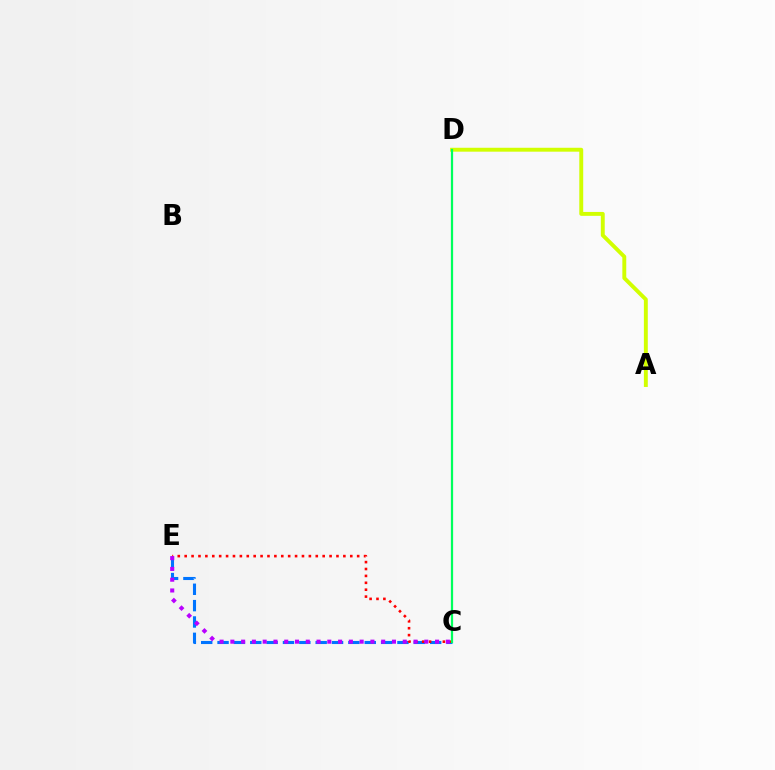{('C', 'E'): [{'color': '#0074ff', 'line_style': 'dashed', 'thickness': 2.22}, {'color': '#ff0000', 'line_style': 'dotted', 'thickness': 1.87}, {'color': '#b900ff', 'line_style': 'dotted', 'thickness': 2.93}], ('A', 'D'): [{'color': '#d1ff00', 'line_style': 'solid', 'thickness': 2.81}], ('C', 'D'): [{'color': '#00ff5c', 'line_style': 'solid', 'thickness': 1.61}]}